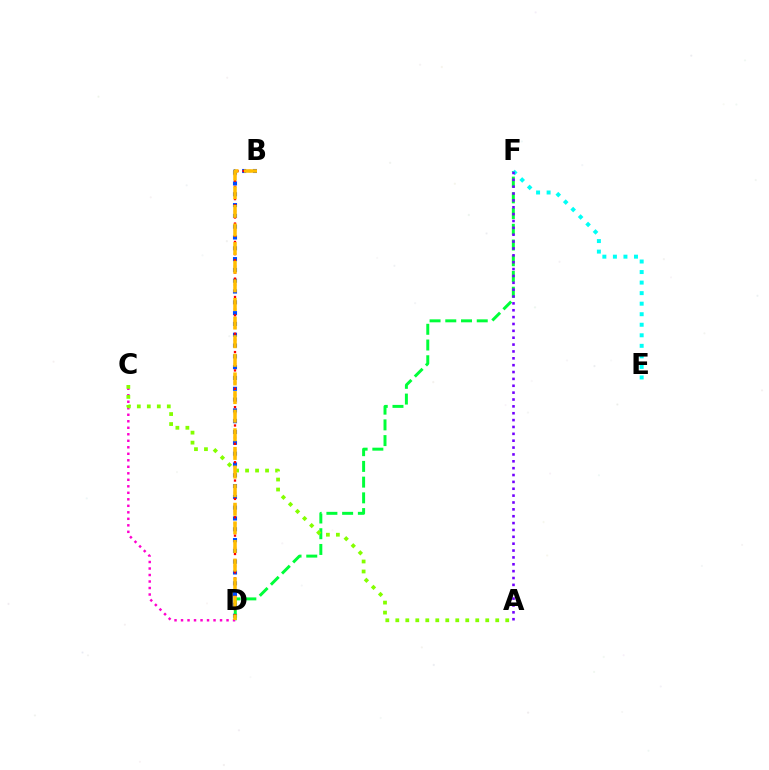{('B', 'D'): [{'color': '#004bff', 'line_style': 'dotted', 'thickness': 2.94}, {'color': '#ff0000', 'line_style': 'dotted', 'thickness': 1.66}, {'color': '#ffbd00', 'line_style': 'dashed', 'thickness': 2.53}], ('D', 'F'): [{'color': '#00ff39', 'line_style': 'dashed', 'thickness': 2.14}], ('C', 'D'): [{'color': '#ff00cf', 'line_style': 'dotted', 'thickness': 1.77}], ('E', 'F'): [{'color': '#00fff6', 'line_style': 'dotted', 'thickness': 2.86}], ('A', 'F'): [{'color': '#7200ff', 'line_style': 'dotted', 'thickness': 1.87}], ('A', 'C'): [{'color': '#84ff00', 'line_style': 'dotted', 'thickness': 2.72}]}